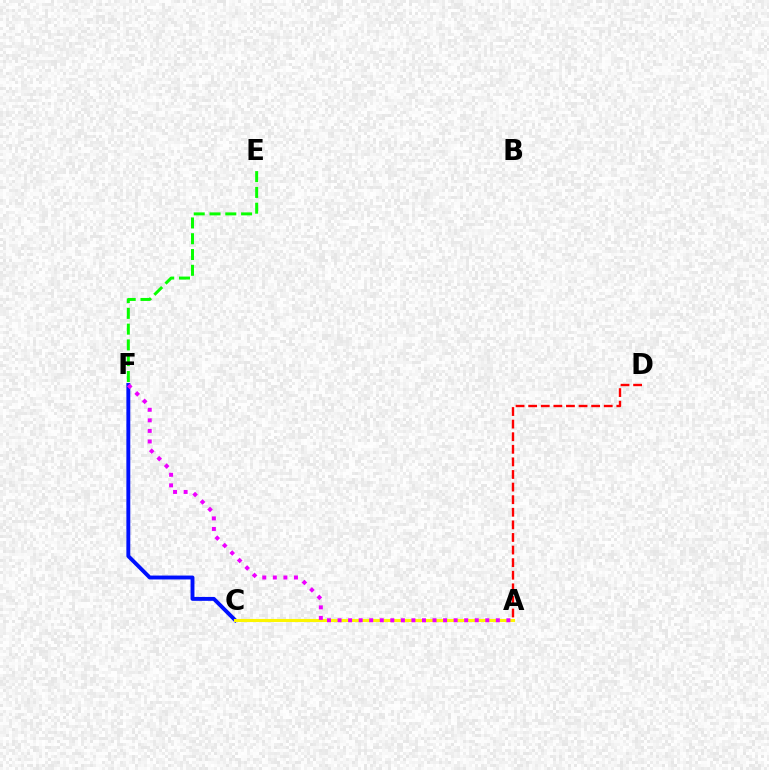{('A', 'C'): [{'color': '#00fff6', 'line_style': 'dashed', 'thickness': 1.81}, {'color': '#fcf500', 'line_style': 'solid', 'thickness': 2.22}], ('C', 'F'): [{'color': '#0010ff', 'line_style': 'solid', 'thickness': 2.8}], ('E', 'F'): [{'color': '#08ff00', 'line_style': 'dashed', 'thickness': 2.14}], ('A', 'D'): [{'color': '#ff0000', 'line_style': 'dashed', 'thickness': 1.71}], ('A', 'F'): [{'color': '#ee00ff', 'line_style': 'dotted', 'thickness': 2.87}]}